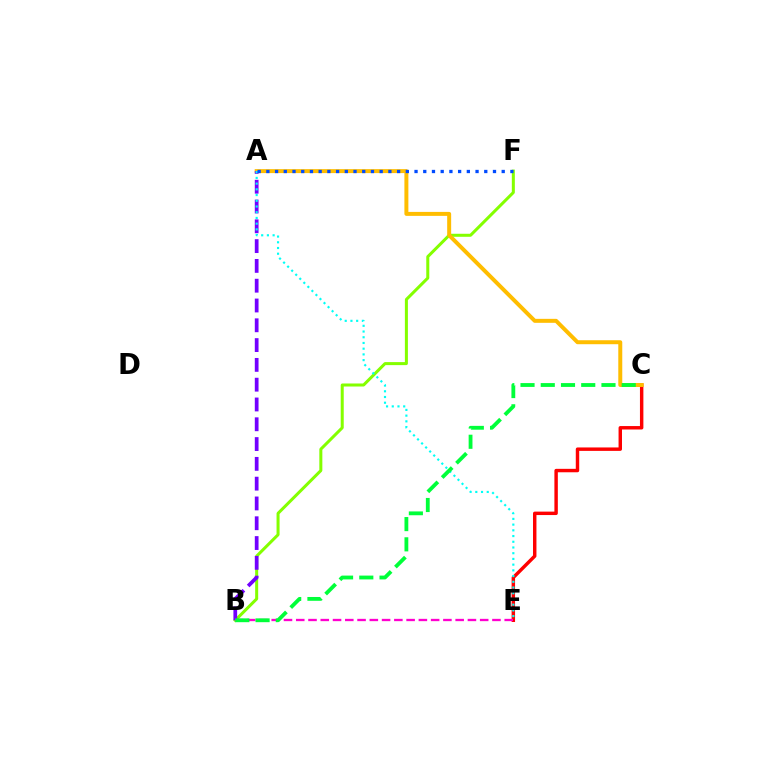{('B', 'F'): [{'color': '#84ff00', 'line_style': 'solid', 'thickness': 2.17}], ('C', 'E'): [{'color': '#ff0000', 'line_style': 'solid', 'thickness': 2.47}], ('A', 'C'): [{'color': '#ffbd00', 'line_style': 'solid', 'thickness': 2.86}], ('A', 'B'): [{'color': '#7200ff', 'line_style': 'dashed', 'thickness': 2.69}], ('A', 'E'): [{'color': '#00fff6', 'line_style': 'dotted', 'thickness': 1.55}], ('B', 'E'): [{'color': '#ff00cf', 'line_style': 'dashed', 'thickness': 1.67}], ('A', 'F'): [{'color': '#004bff', 'line_style': 'dotted', 'thickness': 2.37}], ('B', 'C'): [{'color': '#00ff39', 'line_style': 'dashed', 'thickness': 2.75}]}